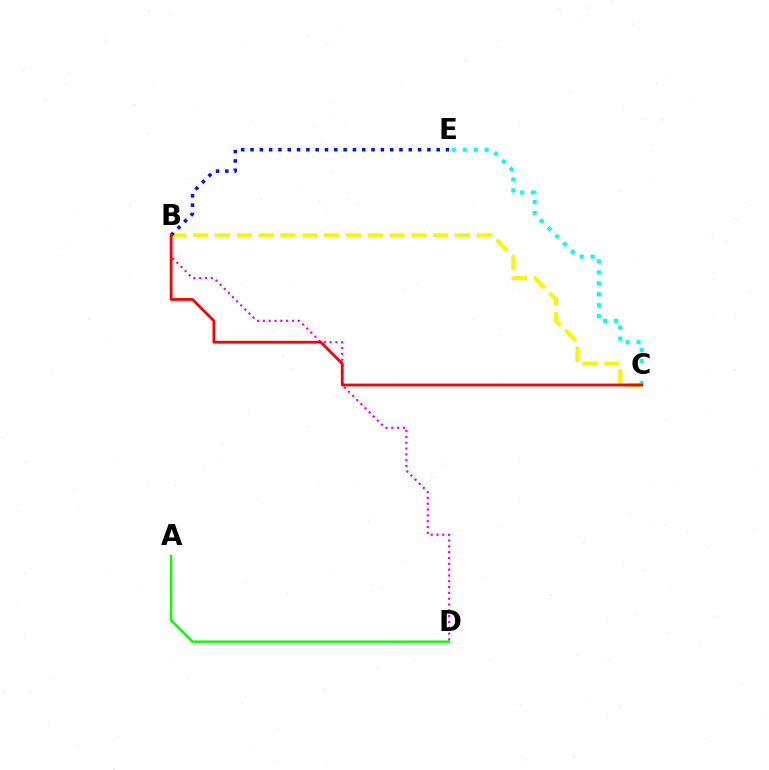{('B', 'D'): [{'color': '#ee00ff', 'line_style': 'dotted', 'thickness': 1.58}], ('B', 'C'): [{'color': '#fcf500', 'line_style': 'dashed', 'thickness': 2.96}, {'color': '#ff0000', 'line_style': 'solid', 'thickness': 2.01}], ('B', 'E'): [{'color': '#0010ff', 'line_style': 'dotted', 'thickness': 2.53}], ('C', 'E'): [{'color': '#00fff6', 'line_style': 'dotted', 'thickness': 2.98}], ('A', 'D'): [{'color': '#08ff00', 'line_style': 'solid', 'thickness': 1.75}]}